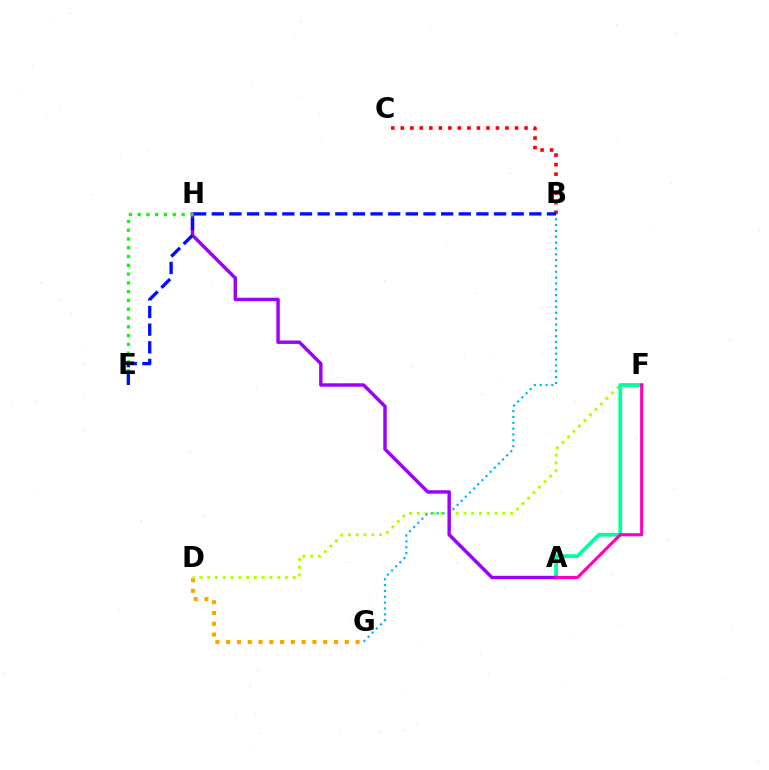{('D', 'G'): [{'color': '#ffa500', 'line_style': 'dotted', 'thickness': 2.93}], ('B', 'C'): [{'color': '#ff0000', 'line_style': 'dotted', 'thickness': 2.59}], ('D', 'F'): [{'color': '#b3ff00', 'line_style': 'dotted', 'thickness': 2.11}], ('A', 'F'): [{'color': '#00ff9d', 'line_style': 'solid', 'thickness': 2.7}, {'color': '#ff00bd', 'line_style': 'solid', 'thickness': 2.24}], ('B', 'G'): [{'color': '#00b5ff', 'line_style': 'dotted', 'thickness': 1.59}], ('A', 'H'): [{'color': '#9b00ff', 'line_style': 'solid', 'thickness': 2.47}], ('E', 'H'): [{'color': '#08ff00', 'line_style': 'dotted', 'thickness': 2.39}], ('B', 'E'): [{'color': '#0010ff', 'line_style': 'dashed', 'thickness': 2.4}]}